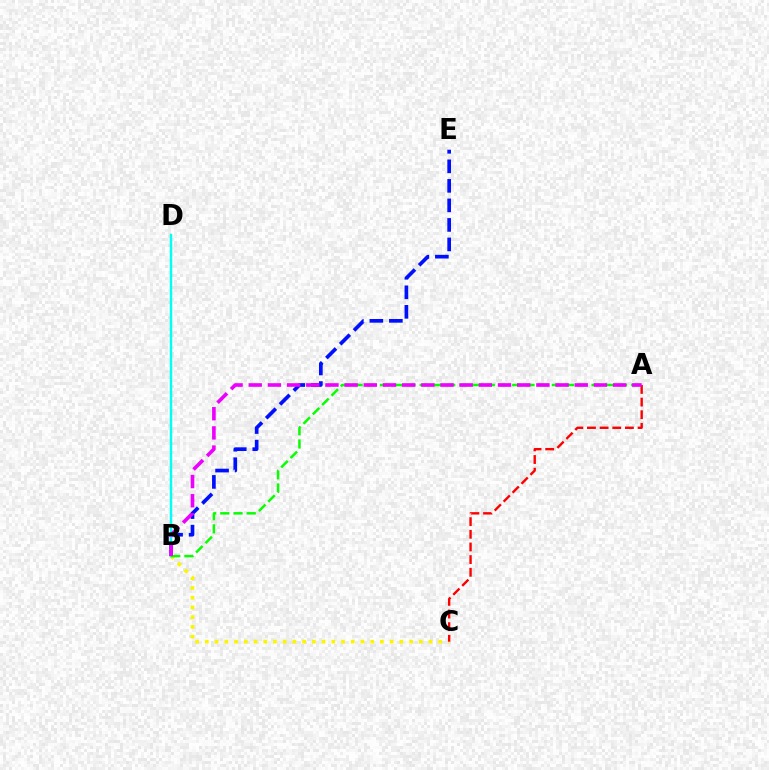{('B', 'E'): [{'color': '#0010ff', 'line_style': 'dashed', 'thickness': 2.65}], ('B', 'C'): [{'color': '#fcf500', 'line_style': 'dotted', 'thickness': 2.64}], ('B', 'D'): [{'color': '#00fff6', 'line_style': 'solid', 'thickness': 1.76}], ('A', 'C'): [{'color': '#ff0000', 'line_style': 'dashed', 'thickness': 1.72}], ('A', 'B'): [{'color': '#08ff00', 'line_style': 'dashed', 'thickness': 1.8}, {'color': '#ee00ff', 'line_style': 'dashed', 'thickness': 2.61}]}